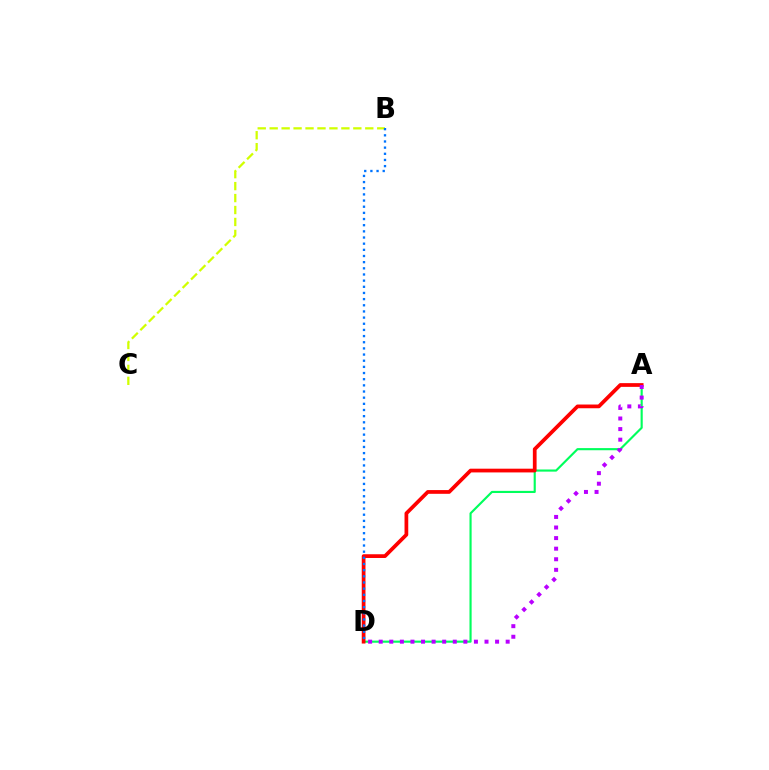{('A', 'D'): [{'color': '#00ff5c', 'line_style': 'solid', 'thickness': 1.54}, {'color': '#ff0000', 'line_style': 'solid', 'thickness': 2.69}, {'color': '#b900ff', 'line_style': 'dotted', 'thickness': 2.87}], ('B', 'C'): [{'color': '#d1ff00', 'line_style': 'dashed', 'thickness': 1.62}], ('B', 'D'): [{'color': '#0074ff', 'line_style': 'dotted', 'thickness': 1.67}]}